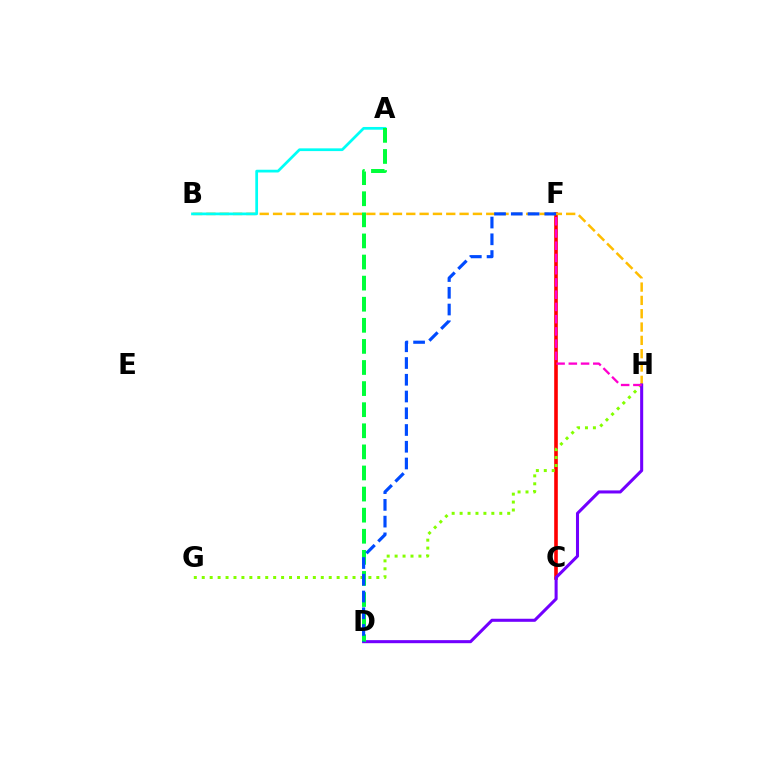{('C', 'F'): [{'color': '#ff0000', 'line_style': 'solid', 'thickness': 2.61}], ('G', 'H'): [{'color': '#84ff00', 'line_style': 'dotted', 'thickness': 2.16}], ('B', 'H'): [{'color': '#ffbd00', 'line_style': 'dashed', 'thickness': 1.81}], ('D', 'H'): [{'color': '#7200ff', 'line_style': 'solid', 'thickness': 2.2}], ('A', 'B'): [{'color': '#00fff6', 'line_style': 'solid', 'thickness': 1.97}], ('A', 'D'): [{'color': '#00ff39', 'line_style': 'dashed', 'thickness': 2.87}], ('D', 'F'): [{'color': '#004bff', 'line_style': 'dashed', 'thickness': 2.27}], ('F', 'H'): [{'color': '#ff00cf', 'line_style': 'dashed', 'thickness': 1.66}]}